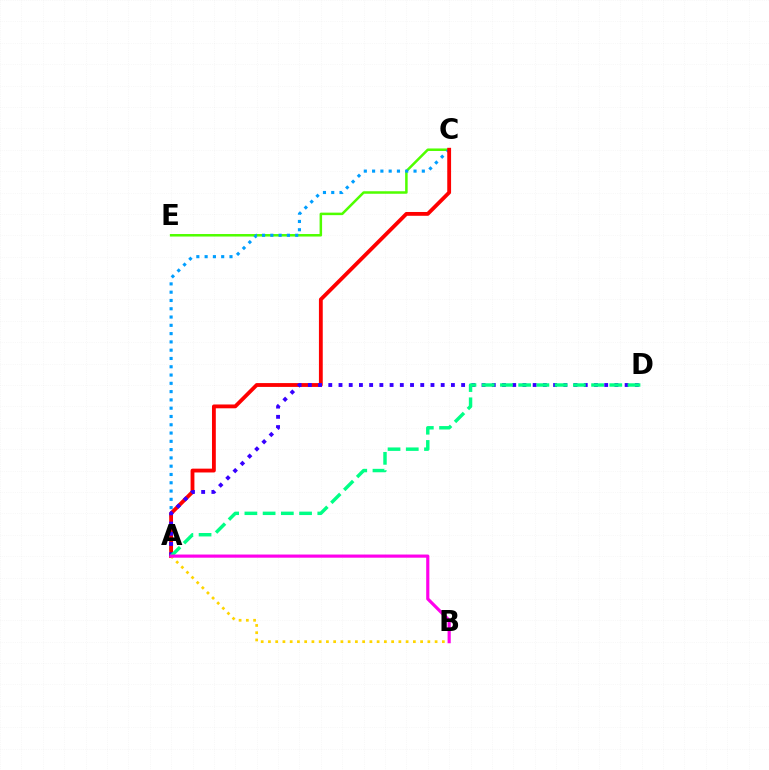{('C', 'E'): [{'color': '#4fff00', 'line_style': 'solid', 'thickness': 1.81}], ('A', 'C'): [{'color': '#009eff', 'line_style': 'dotted', 'thickness': 2.25}, {'color': '#ff0000', 'line_style': 'solid', 'thickness': 2.76}], ('A', 'D'): [{'color': '#3700ff', 'line_style': 'dotted', 'thickness': 2.78}, {'color': '#00ff86', 'line_style': 'dashed', 'thickness': 2.48}], ('A', 'B'): [{'color': '#ffd500', 'line_style': 'dotted', 'thickness': 1.97}, {'color': '#ff00ed', 'line_style': 'solid', 'thickness': 2.28}]}